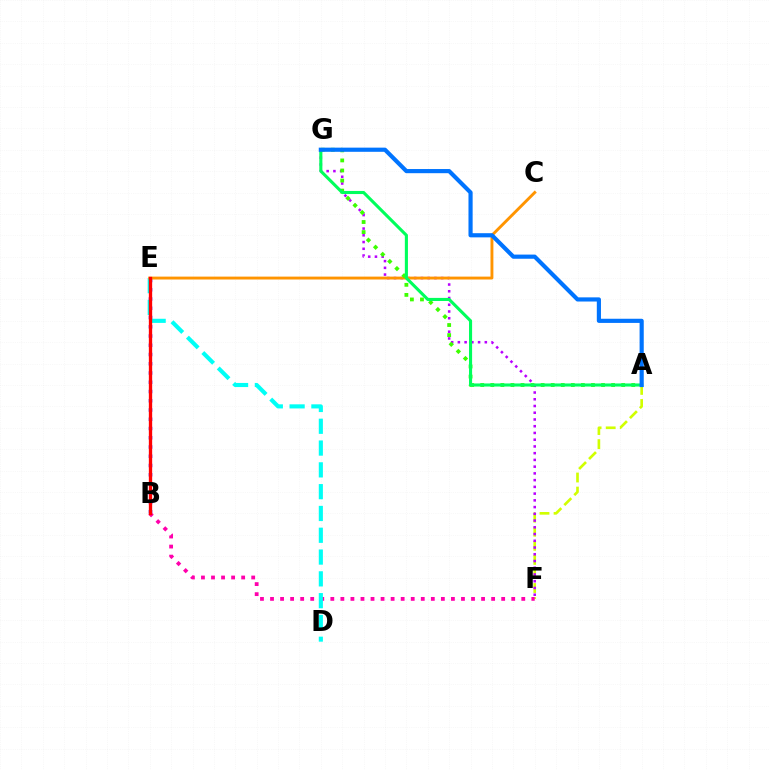{('B', 'E'): [{'color': '#2500ff', 'line_style': 'dotted', 'thickness': 2.51}, {'color': '#ff0000', 'line_style': 'solid', 'thickness': 2.39}], ('A', 'F'): [{'color': '#d1ff00', 'line_style': 'dashed', 'thickness': 1.91}], ('B', 'F'): [{'color': '#ff00ac', 'line_style': 'dotted', 'thickness': 2.73}], ('D', 'E'): [{'color': '#00fff6', 'line_style': 'dashed', 'thickness': 2.96}], ('F', 'G'): [{'color': '#b900ff', 'line_style': 'dotted', 'thickness': 1.83}], ('C', 'E'): [{'color': '#ff9400', 'line_style': 'solid', 'thickness': 2.08}], ('A', 'G'): [{'color': '#3dff00', 'line_style': 'dotted', 'thickness': 2.73}, {'color': '#00ff5c', 'line_style': 'solid', 'thickness': 2.23}, {'color': '#0074ff', 'line_style': 'solid', 'thickness': 3.0}]}